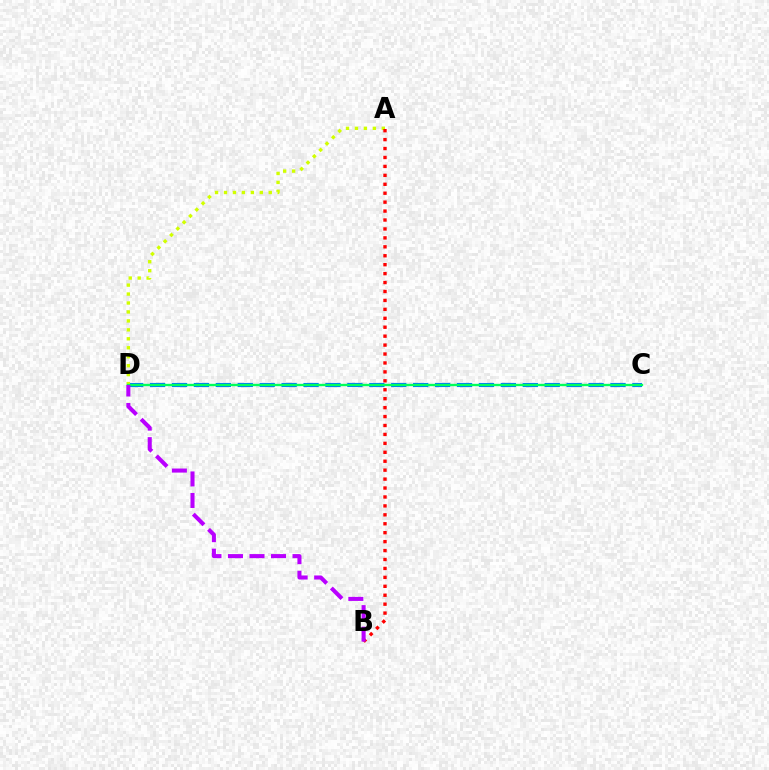{('C', 'D'): [{'color': '#0074ff', 'line_style': 'dashed', 'thickness': 2.98}, {'color': '#00ff5c', 'line_style': 'solid', 'thickness': 1.7}], ('A', 'D'): [{'color': '#d1ff00', 'line_style': 'dotted', 'thickness': 2.43}], ('A', 'B'): [{'color': '#ff0000', 'line_style': 'dotted', 'thickness': 2.43}], ('B', 'D'): [{'color': '#b900ff', 'line_style': 'dashed', 'thickness': 2.92}]}